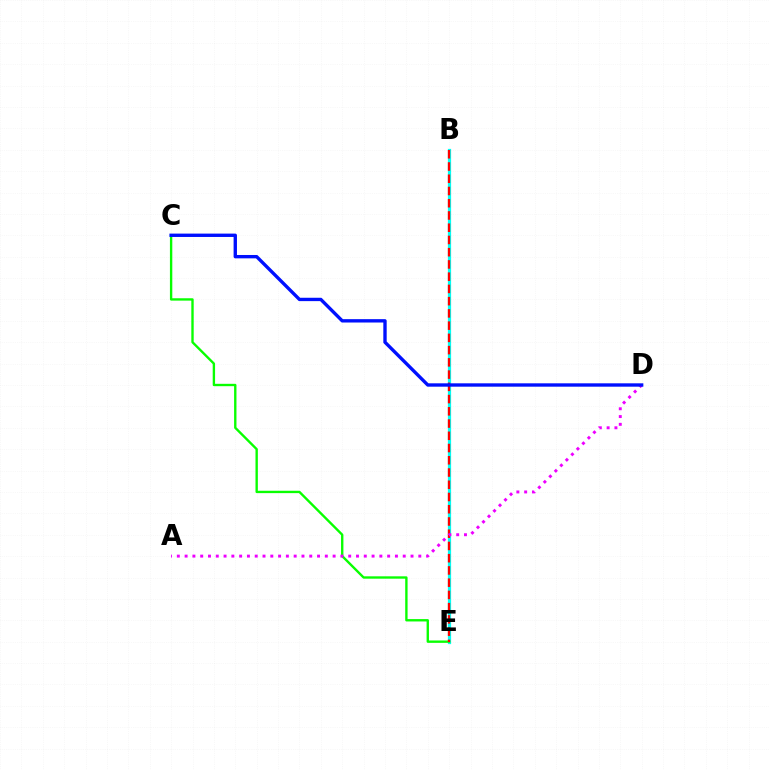{('B', 'E'): [{'color': '#fcf500', 'line_style': 'dashed', 'thickness': 2.15}, {'color': '#00fff6', 'line_style': 'solid', 'thickness': 2.32}, {'color': '#ff0000', 'line_style': 'dashed', 'thickness': 1.66}], ('C', 'E'): [{'color': '#08ff00', 'line_style': 'solid', 'thickness': 1.71}], ('A', 'D'): [{'color': '#ee00ff', 'line_style': 'dotted', 'thickness': 2.12}], ('C', 'D'): [{'color': '#0010ff', 'line_style': 'solid', 'thickness': 2.42}]}